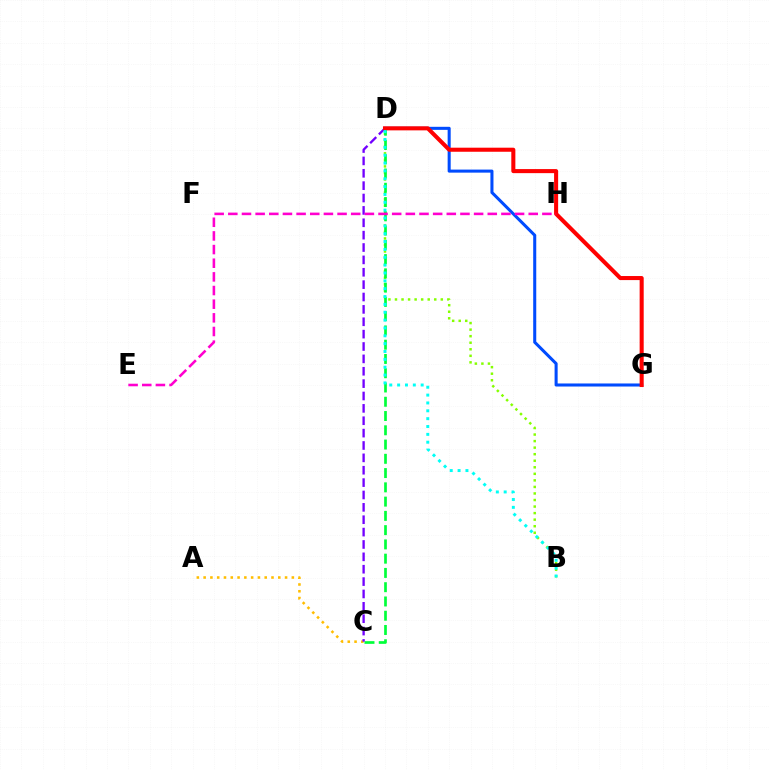{('B', 'D'): [{'color': '#84ff00', 'line_style': 'dotted', 'thickness': 1.78}, {'color': '#00fff6', 'line_style': 'dotted', 'thickness': 2.13}], ('D', 'G'): [{'color': '#004bff', 'line_style': 'solid', 'thickness': 2.2}, {'color': '#ff0000', 'line_style': 'solid', 'thickness': 2.92}], ('A', 'C'): [{'color': '#ffbd00', 'line_style': 'dotted', 'thickness': 1.84}], ('C', 'D'): [{'color': '#00ff39', 'line_style': 'dashed', 'thickness': 1.94}, {'color': '#7200ff', 'line_style': 'dashed', 'thickness': 1.68}], ('E', 'H'): [{'color': '#ff00cf', 'line_style': 'dashed', 'thickness': 1.85}]}